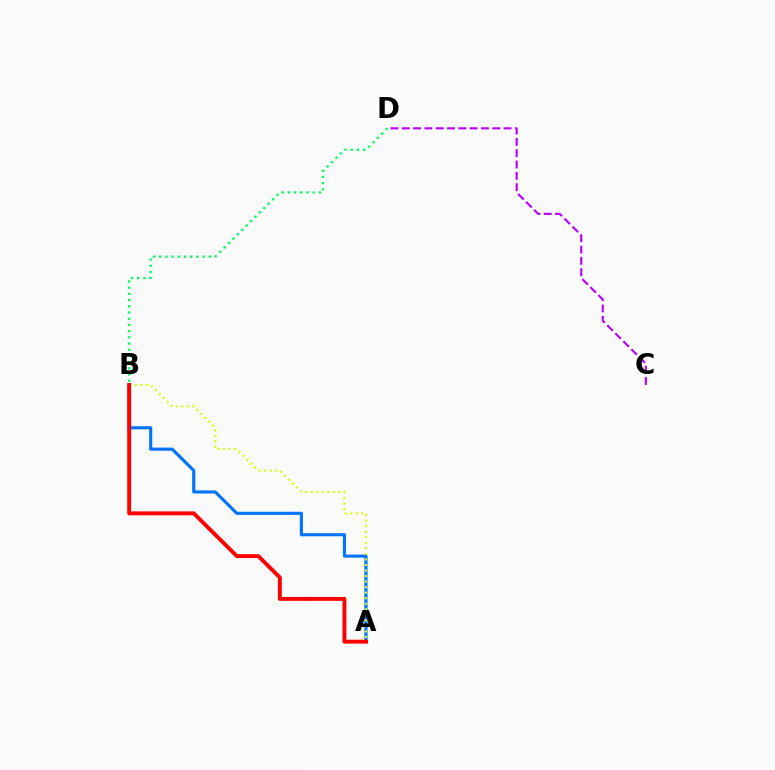{('A', 'B'): [{'color': '#0074ff', 'line_style': 'solid', 'thickness': 2.25}, {'color': '#d1ff00', 'line_style': 'dotted', 'thickness': 1.5}, {'color': '#ff0000', 'line_style': 'solid', 'thickness': 2.8}], ('B', 'D'): [{'color': '#00ff5c', 'line_style': 'dotted', 'thickness': 1.69}], ('C', 'D'): [{'color': '#b900ff', 'line_style': 'dashed', 'thickness': 1.54}]}